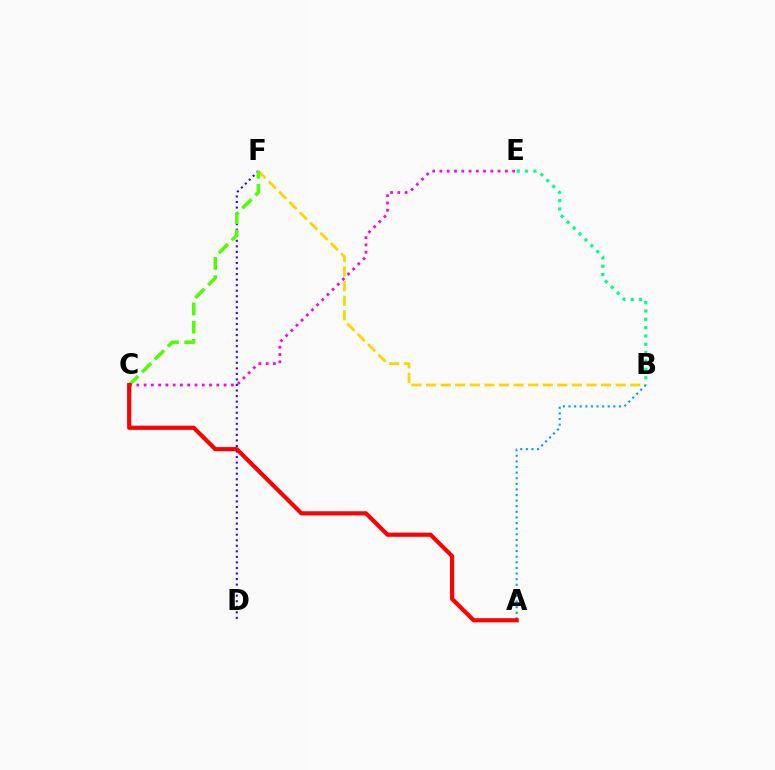{('B', 'E'): [{'color': '#00ff86', 'line_style': 'dotted', 'thickness': 2.27}], ('D', 'F'): [{'color': '#3700ff', 'line_style': 'dotted', 'thickness': 1.51}], ('B', 'F'): [{'color': '#ffd500', 'line_style': 'dashed', 'thickness': 1.98}], ('C', 'F'): [{'color': '#4fff00', 'line_style': 'dashed', 'thickness': 2.47}], ('C', 'E'): [{'color': '#ff00ed', 'line_style': 'dotted', 'thickness': 1.98}], ('A', 'B'): [{'color': '#009eff', 'line_style': 'dotted', 'thickness': 1.52}], ('A', 'C'): [{'color': '#ff0000', 'line_style': 'solid', 'thickness': 2.99}]}